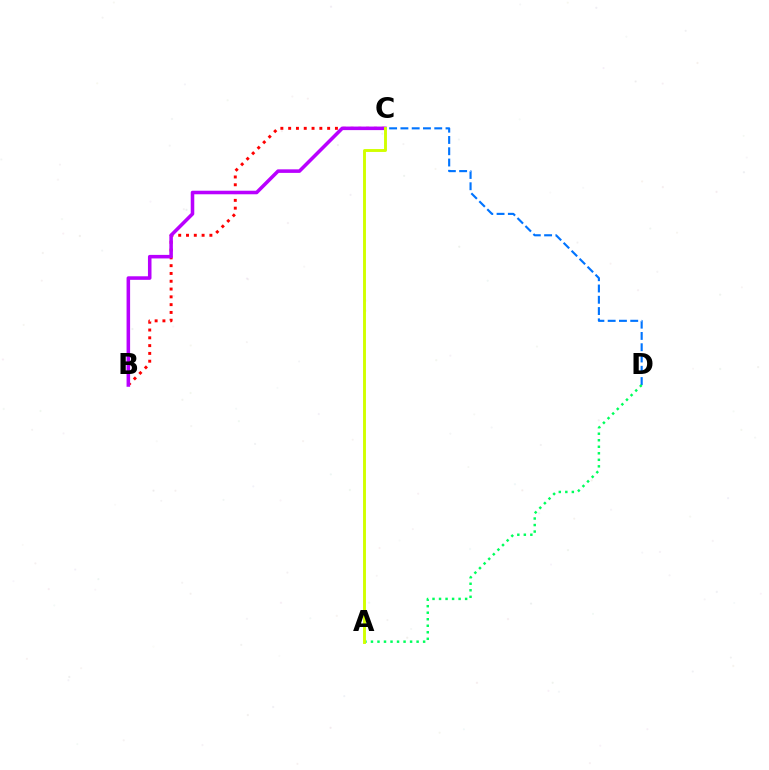{('C', 'D'): [{'color': '#0074ff', 'line_style': 'dashed', 'thickness': 1.53}], ('B', 'C'): [{'color': '#ff0000', 'line_style': 'dotted', 'thickness': 2.12}, {'color': '#b900ff', 'line_style': 'solid', 'thickness': 2.55}], ('A', 'D'): [{'color': '#00ff5c', 'line_style': 'dotted', 'thickness': 1.77}], ('A', 'C'): [{'color': '#d1ff00', 'line_style': 'solid', 'thickness': 2.09}]}